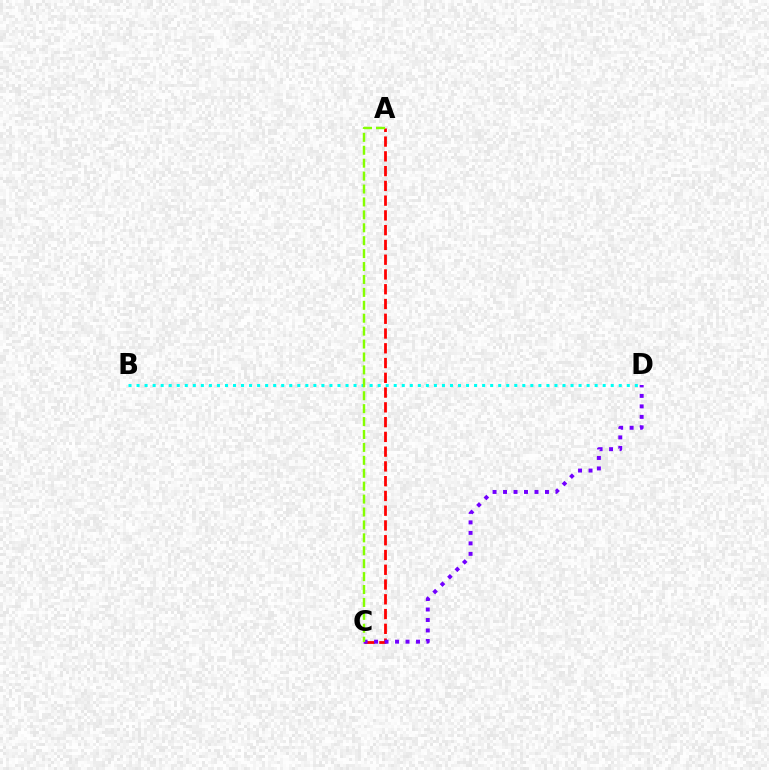{('B', 'D'): [{'color': '#00fff6', 'line_style': 'dotted', 'thickness': 2.18}], ('A', 'C'): [{'color': '#ff0000', 'line_style': 'dashed', 'thickness': 2.01}, {'color': '#84ff00', 'line_style': 'dashed', 'thickness': 1.76}], ('C', 'D'): [{'color': '#7200ff', 'line_style': 'dotted', 'thickness': 2.85}]}